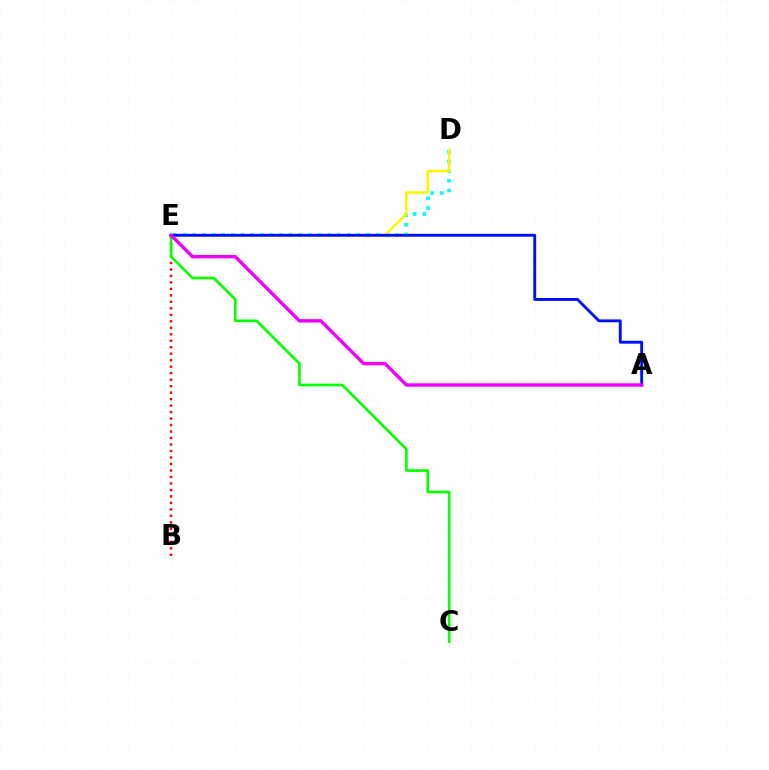{('D', 'E'): [{'color': '#00fff6', 'line_style': 'dotted', 'thickness': 2.62}, {'color': '#fcf500', 'line_style': 'solid', 'thickness': 1.81}], ('B', 'E'): [{'color': '#ff0000', 'line_style': 'dotted', 'thickness': 1.76}], ('C', 'E'): [{'color': '#08ff00', 'line_style': 'solid', 'thickness': 1.9}], ('A', 'E'): [{'color': '#0010ff', 'line_style': 'solid', 'thickness': 2.07}, {'color': '#ee00ff', 'line_style': 'solid', 'thickness': 2.45}]}